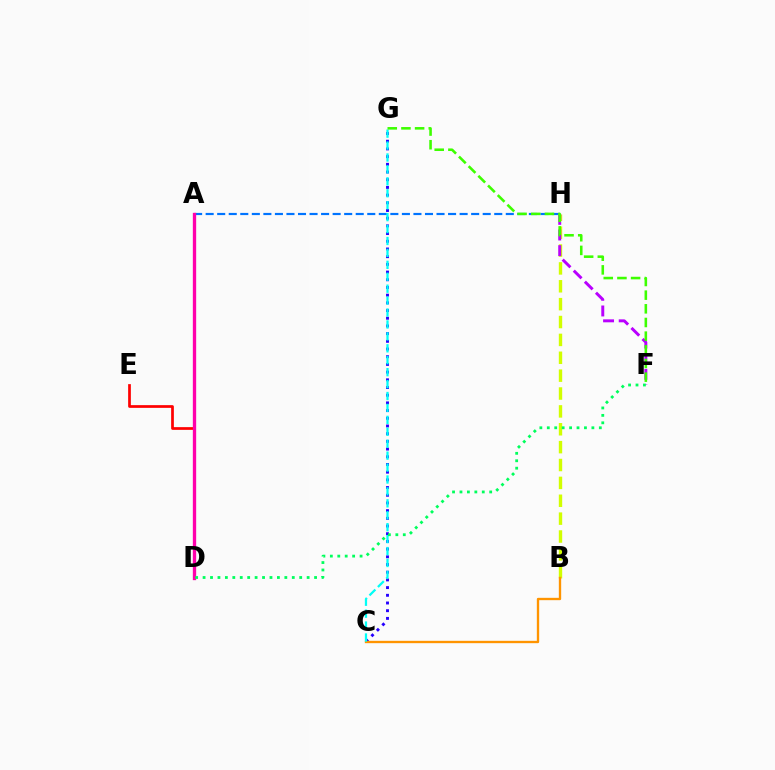{('B', 'H'): [{'color': '#d1ff00', 'line_style': 'dashed', 'thickness': 2.43}], ('A', 'H'): [{'color': '#0074ff', 'line_style': 'dashed', 'thickness': 1.57}], ('C', 'G'): [{'color': '#2500ff', 'line_style': 'dotted', 'thickness': 2.09}, {'color': '#00fff6', 'line_style': 'dashed', 'thickness': 1.62}], ('B', 'C'): [{'color': '#ff9400', 'line_style': 'solid', 'thickness': 1.69}], ('D', 'E'): [{'color': '#ff0000', 'line_style': 'solid', 'thickness': 1.96}], ('A', 'D'): [{'color': '#ff00ac', 'line_style': 'solid', 'thickness': 2.39}], ('F', 'H'): [{'color': '#b900ff', 'line_style': 'dashed', 'thickness': 2.13}], ('D', 'F'): [{'color': '#00ff5c', 'line_style': 'dotted', 'thickness': 2.02}], ('F', 'G'): [{'color': '#3dff00', 'line_style': 'dashed', 'thickness': 1.86}]}